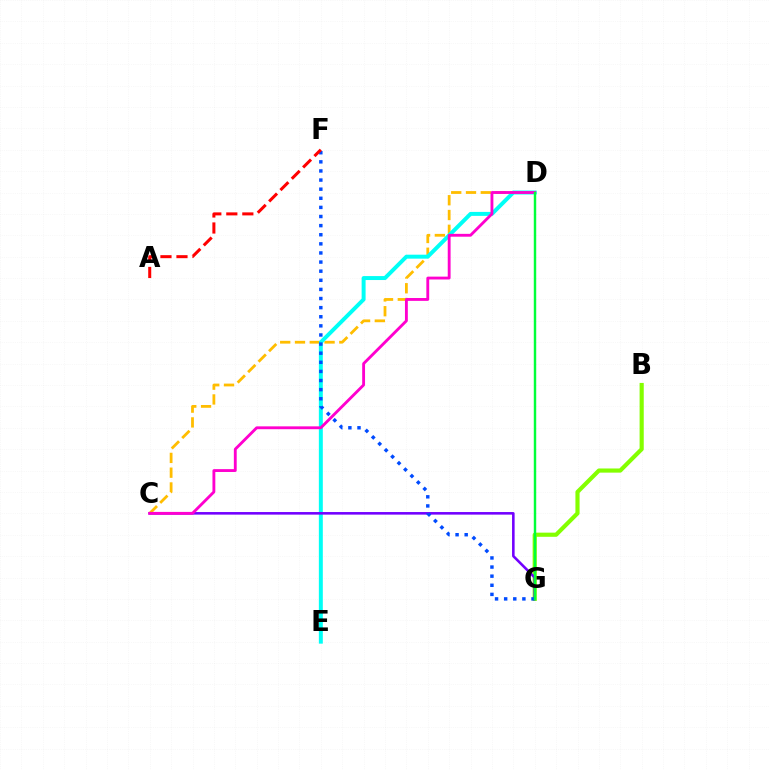{('B', 'G'): [{'color': '#84ff00', 'line_style': 'solid', 'thickness': 2.99}], ('C', 'D'): [{'color': '#ffbd00', 'line_style': 'dashed', 'thickness': 2.01}, {'color': '#ff00cf', 'line_style': 'solid', 'thickness': 2.05}], ('D', 'E'): [{'color': '#00fff6', 'line_style': 'solid', 'thickness': 2.85}], ('C', 'G'): [{'color': '#7200ff', 'line_style': 'solid', 'thickness': 1.86}], ('F', 'G'): [{'color': '#004bff', 'line_style': 'dotted', 'thickness': 2.48}], ('A', 'F'): [{'color': '#ff0000', 'line_style': 'dashed', 'thickness': 2.18}], ('D', 'G'): [{'color': '#00ff39', 'line_style': 'solid', 'thickness': 1.75}]}